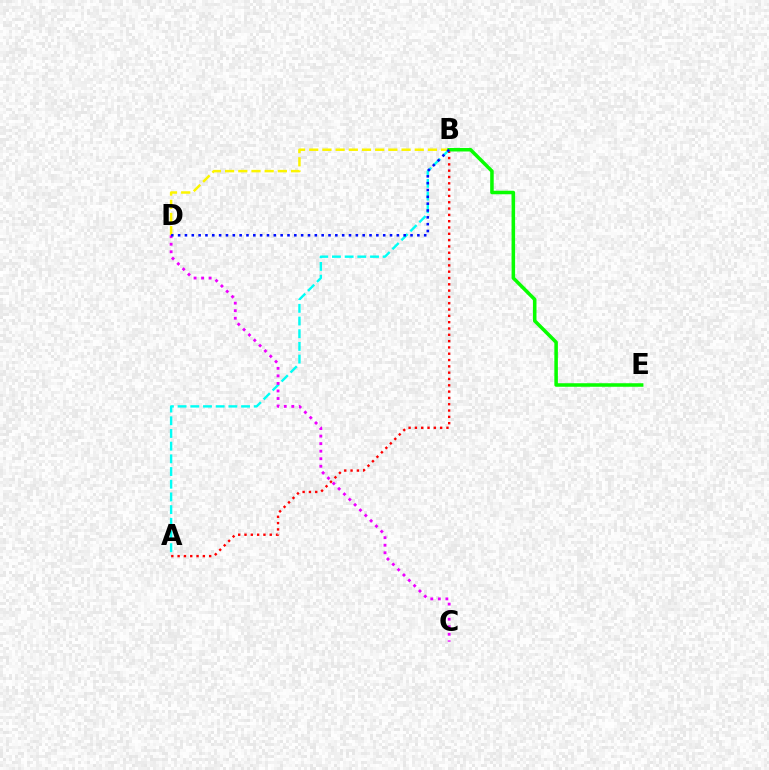{('A', 'B'): [{'color': '#00fff6', 'line_style': 'dashed', 'thickness': 1.72}, {'color': '#ff0000', 'line_style': 'dotted', 'thickness': 1.71}], ('B', 'D'): [{'color': '#fcf500', 'line_style': 'dashed', 'thickness': 1.79}, {'color': '#0010ff', 'line_style': 'dotted', 'thickness': 1.86}], ('C', 'D'): [{'color': '#ee00ff', 'line_style': 'dotted', 'thickness': 2.05}], ('B', 'E'): [{'color': '#08ff00', 'line_style': 'solid', 'thickness': 2.54}]}